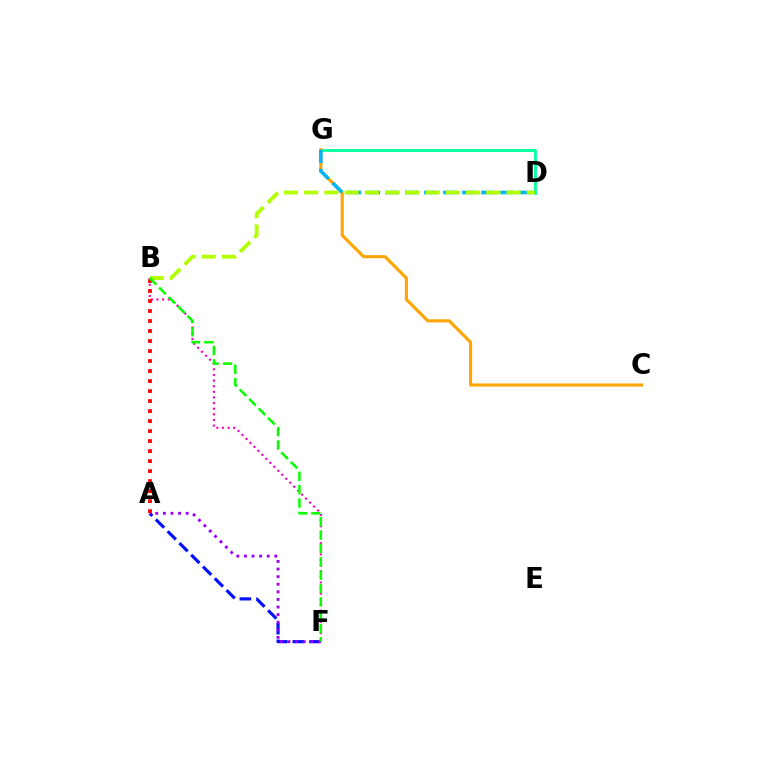{('A', 'F'): [{'color': '#0010ff', 'line_style': 'dashed', 'thickness': 2.26}, {'color': '#9b00ff', 'line_style': 'dotted', 'thickness': 2.06}], ('D', 'G'): [{'color': '#00ff9d', 'line_style': 'solid', 'thickness': 2.01}, {'color': '#00b5ff', 'line_style': 'dashed', 'thickness': 2.59}], ('C', 'G'): [{'color': '#ffa500', 'line_style': 'solid', 'thickness': 2.22}], ('B', 'F'): [{'color': '#ff00bd', 'line_style': 'dotted', 'thickness': 1.53}, {'color': '#08ff00', 'line_style': 'dashed', 'thickness': 1.82}], ('A', 'B'): [{'color': '#ff0000', 'line_style': 'dotted', 'thickness': 2.72}], ('B', 'D'): [{'color': '#b3ff00', 'line_style': 'dashed', 'thickness': 2.75}]}